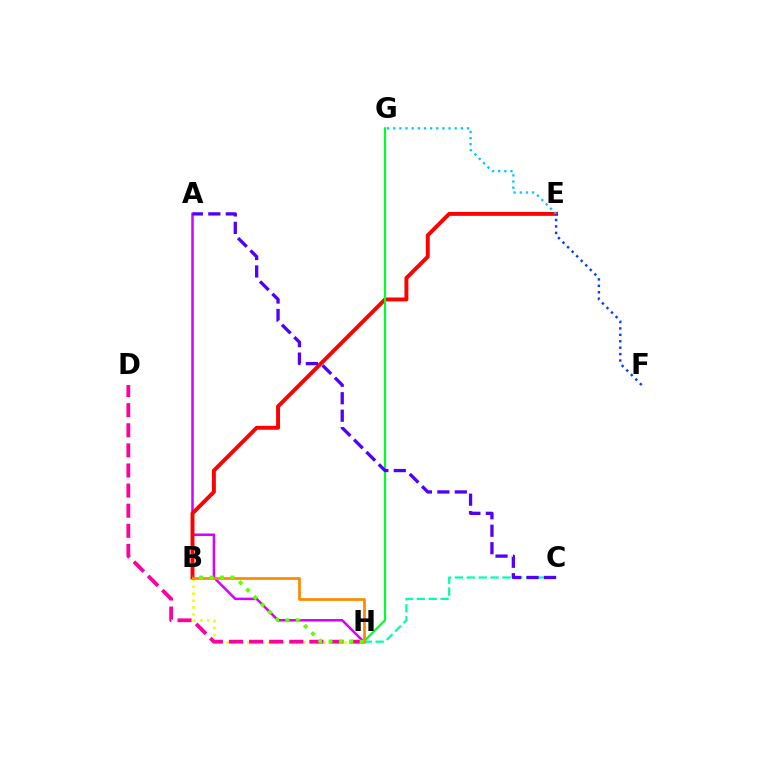{('B', 'H'): [{'color': '#eeff00', 'line_style': 'dotted', 'thickness': 1.88}, {'color': '#ff8800', 'line_style': 'solid', 'thickness': 1.95}, {'color': '#66ff00', 'line_style': 'dotted', 'thickness': 2.82}], ('A', 'H'): [{'color': '#d600ff', 'line_style': 'solid', 'thickness': 1.81}], ('C', 'H'): [{'color': '#00ffaf', 'line_style': 'dashed', 'thickness': 1.62}], ('B', 'E'): [{'color': '#ff0000', 'line_style': 'solid', 'thickness': 2.82}], ('D', 'H'): [{'color': '#ff00a0', 'line_style': 'dashed', 'thickness': 2.73}], ('G', 'H'): [{'color': '#00ff27', 'line_style': 'solid', 'thickness': 1.61}], ('A', 'C'): [{'color': '#4f00ff', 'line_style': 'dashed', 'thickness': 2.37}], ('E', 'G'): [{'color': '#00c7ff', 'line_style': 'dotted', 'thickness': 1.67}], ('E', 'F'): [{'color': '#003fff', 'line_style': 'dotted', 'thickness': 1.75}]}